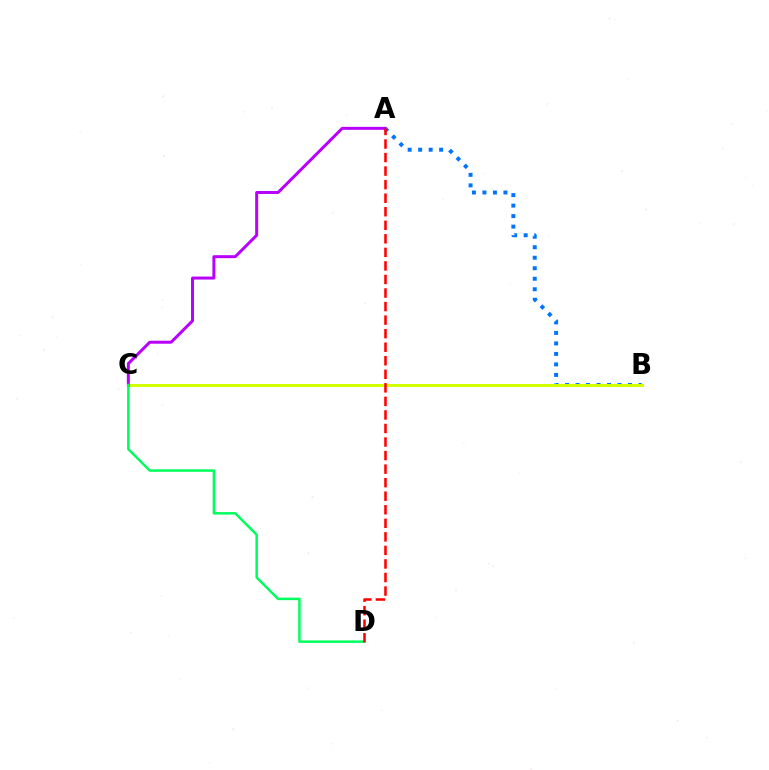{('A', 'B'): [{'color': '#0074ff', 'line_style': 'dotted', 'thickness': 2.85}], ('B', 'C'): [{'color': '#d1ff00', 'line_style': 'solid', 'thickness': 2.14}], ('A', 'C'): [{'color': '#b900ff', 'line_style': 'solid', 'thickness': 2.15}], ('C', 'D'): [{'color': '#00ff5c', 'line_style': 'solid', 'thickness': 1.8}], ('A', 'D'): [{'color': '#ff0000', 'line_style': 'dashed', 'thickness': 1.84}]}